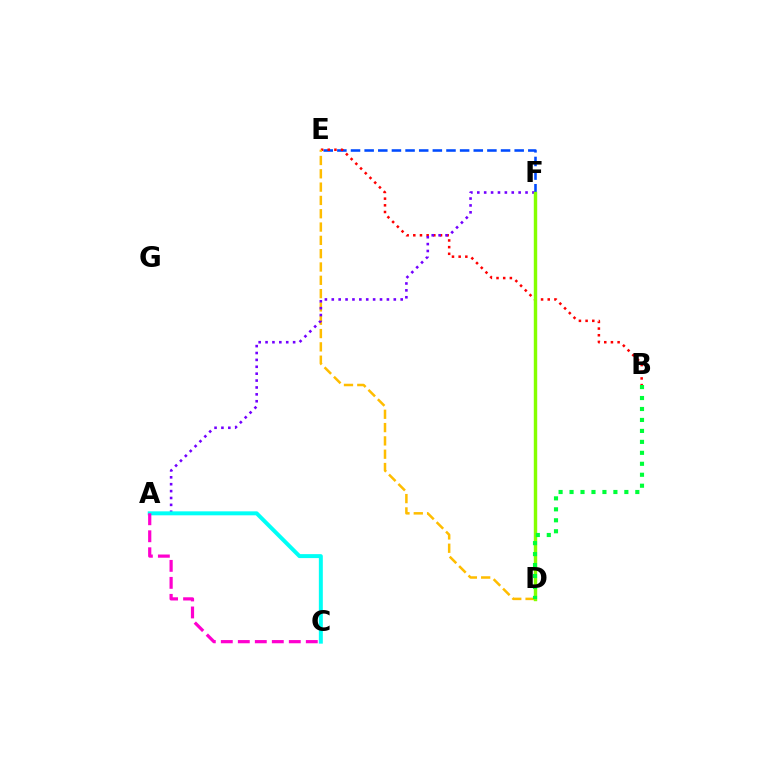{('E', 'F'): [{'color': '#004bff', 'line_style': 'dashed', 'thickness': 1.85}], ('B', 'E'): [{'color': '#ff0000', 'line_style': 'dotted', 'thickness': 1.81}], ('D', 'E'): [{'color': '#ffbd00', 'line_style': 'dashed', 'thickness': 1.81}], ('A', 'F'): [{'color': '#7200ff', 'line_style': 'dotted', 'thickness': 1.87}], ('A', 'C'): [{'color': '#00fff6', 'line_style': 'solid', 'thickness': 2.86}, {'color': '#ff00cf', 'line_style': 'dashed', 'thickness': 2.31}], ('D', 'F'): [{'color': '#84ff00', 'line_style': 'solid', 'thickness': 2.46}], ('B', 'D'): [{'color': '#00ff39', 'line_style': 'dotted', 'thickness': 2.98}]}